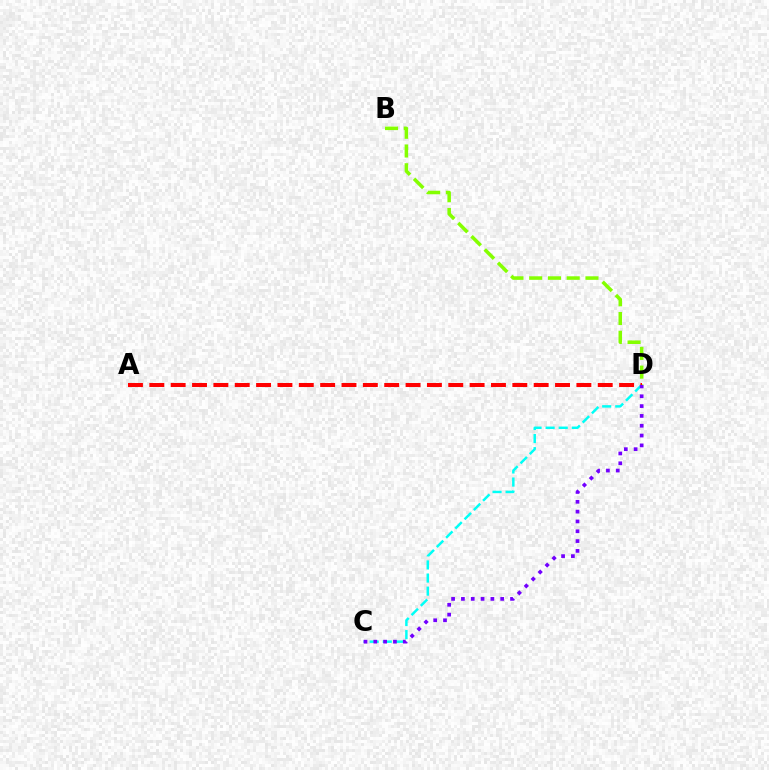{('B', 'D'): [{'color': '#84ff00', 'line_style': 'dashed', 'thickness': 2.55}], ('C', 'D'): [{'color': '#00fff6', 'line_style': 'dashed', 'thickness': 1.78}, {'color': '#7200ff', 'line_style': 'dotted', 'thickness': 2.67}], ('A', 'D'): [{'color': '#ff0000', 'line_style': 'dashed', 'thickness': 2.9}]}